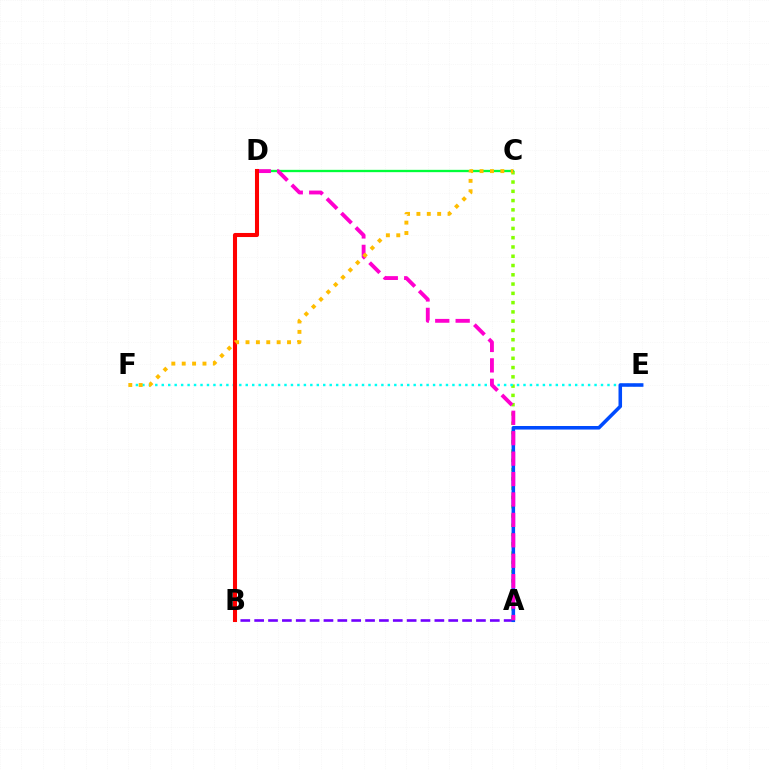{('A', 'B'): [{'color': '#7200ff', 'line_style': 'dashed', 'thickness': 1.88}], ('A', 'C'): [{'color': '#84ff00', 'line_style': 'dotted', 'thickness': 2.52}], ('E', 'F'): [{'color': '#00fff6', 'line_style': 'dotted', 'thickness': 1.76}], ('C', 'D'): [{'color': '#00ff39', 'line_style': 'solid', 'thickness': 1.67}], ('A', 'E'): [{'color': '#004bff', 'line_style': 'solid', 'thickness': 2.56}], ('A', 'D'): [{'color': '#ff00cf', 'line_style': 'dashed', 'thickness': 2.77}], ('B', 'D'): [{'color': '#ff0000', 'line_style': 'solid', 'thickness': 2.92}], ('C', 'F'): [{'color': '#ffbd00', 'line_style': 'dotted', 'thickness': 2.82}]}